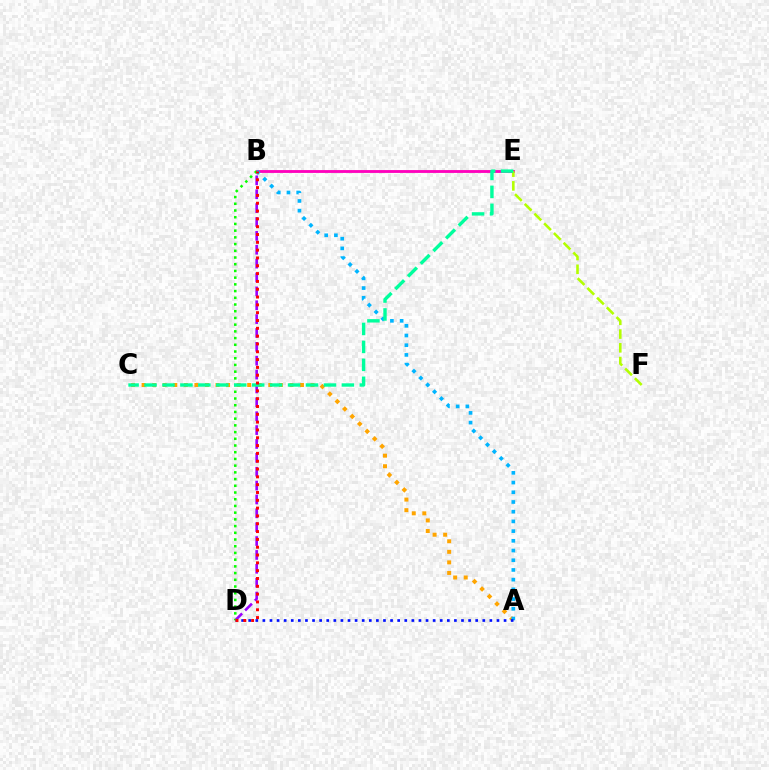{('B', 'E'): [{'color': '#ff00bd', 'line_style': 'solid', 'thickness': 2.05}], ('E', 'F'): [{'color': '#b3ff00', 'line_style': 'dashed', 'thickness': 1.87}], ('B', 'D'): [{'color': '#9b00ff', 'line_style': 'dashed', 'thickness': 1.88}, {'color': '#08ff00', 'line_style': 'dotted', 'thickness': 1.82}, {'color': '#ff0000', 'line_style': 'dotted', 'thickness': 2.12}], ('A', 'C'): [{'color': '#ffa500', 'line_style': 'dotted', 'thickness': 2.87}], ('A', 'B'): [{'color': '#00b5ff', 'line_style': 'dotted', 'thickness': 2.64}], ('A', 'D'): [{'color': '#0010ff', 'line_style': 'dotted', 'thickness': 1.93}], ('C', 'E'): [{'color': '#00ff9d', 'line_style': 'dashed', 'thickness': 2.44}]}